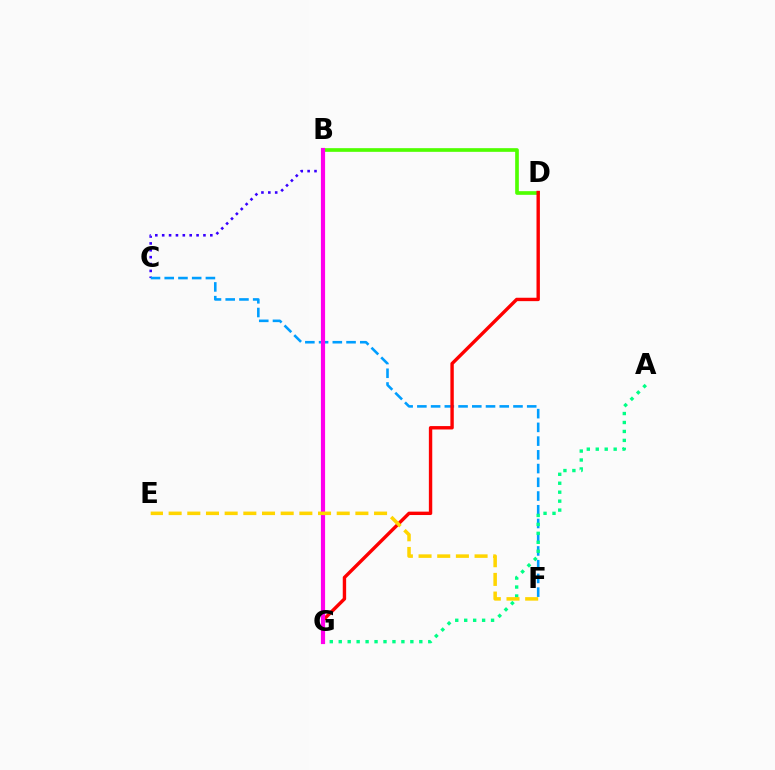{('B', 'C'): [{'color': '#3700ff', 'line_style': 'dotted', 'thickness': 1.87}], ('B', 'D'): [{'color': '#4fff00', 'line_style': 'solid', 'thickness': 2.64}], ('C', 'F'): [{'color': '#009eff', 'line_style': 'dashed', 'thickness': 1.87}], ('A', 'G'): [{'color': '#00ff86', 'line_style': 'dotted', 'thickness': 2.43}], ('D', 'G'): [{'color': '#ff0000', 'line_style': 'solid', 'thickness': 2.44}], ('B', 'G'): [{'color': '#ff00ed', 'line_style': 'solid', 'thickness': 3.0}], ('E', 'F'): [{'color': '#ffd500', 'line_style': 'dashed', 'thickness': 2.54}]}